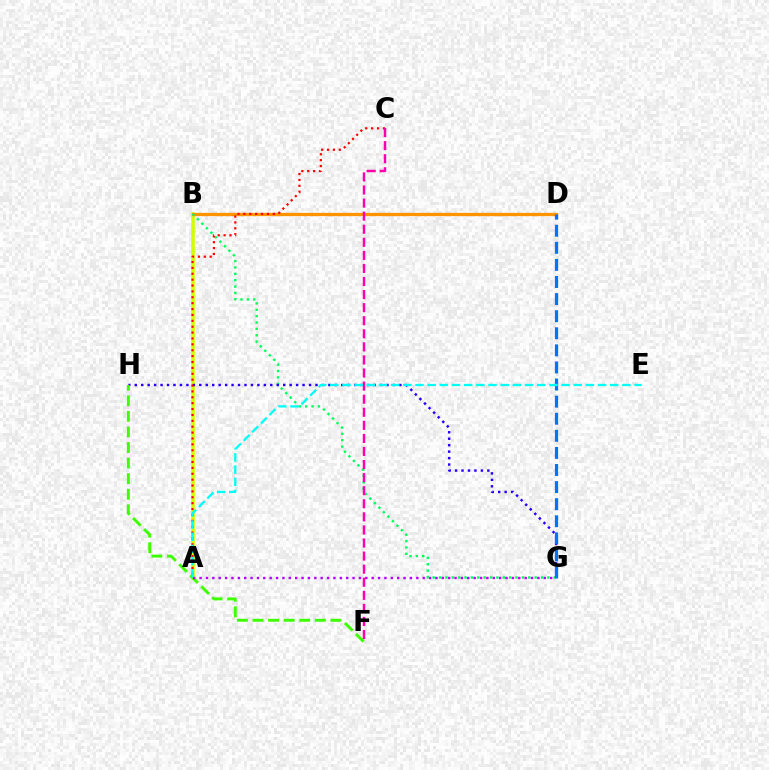{('A', 'B'): [{'color': '#d1ff00', 'line_style': 'solid', 'thickness': 2.55}], ('B', 'D'): [{'color': '#ff9400', 'line_style': 'solid', 'thickness': 2.35}], ('B', 'G'): [{'color': '#00ff5c', 'line_style': 'dotted', 'thickness': 1.73}], ('G', 'H'): [{'color': '#2500ff', 'line_style': 'dotted', 'thickness': 1.75}], ('A', 'C'): [{'color': '#ff0000', 'line_style': 'dotted', 'thickness': 1.6}], ('D', 'G'): [{'color': '#0074ff', 'line_style': 'dashed', 'thickness': 2.32}], ('F', 'H'): [{'color': '#3dff00', 'line_style': 'dashed', 'thickness': 2.12}], ('C', 'F'): [{'color': '#ff00ac', 'line_style': 'dashed', 'thickness': 1.78}], ('A', 'G'): [{'color': '#b900ff', 'line_style': 'dotted', 'thickness': 1.73}], ('A', 'E'): [{'color': '#00fff6', 'line_style': 'dashed', 'thickness': 1.65}]}